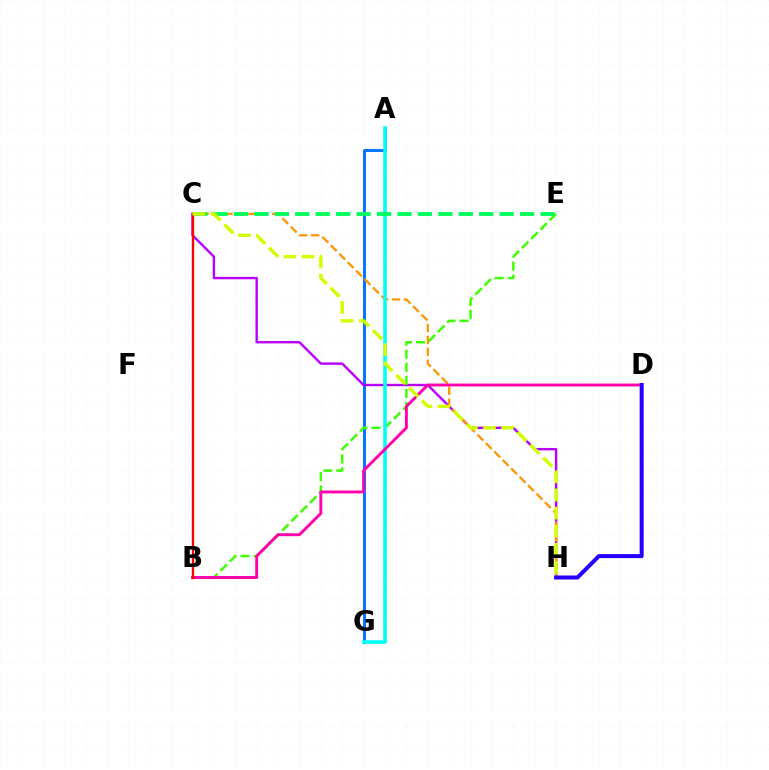{('A', 'G'): [{'color': '#0074ff', 'line_style': 'solid', 'thickness': 2.12}, {'color': '#00fff6', 'line_style': 'solid', 'thickness': 2.58}], ('C', 'H'): [{'color': '#b900ff', 'line_style': 'solid', 'thickness': 1.73}, {'color': '#ff9400', 'line_style': 'dashed', 'thickness': 1.62}, {'color': '#d1ff00', 'line_style': 'dashed', 'thickness': 2.46}], ('B', 'E'): [{'color': '#3dff00', 'line_style': 'dashed', 'thickness': 1.78}], ('B', 'D'): [{'color': '#ff00ac', 'line_style': 'solid', 'thickness': 2.09}], ('D', 'H'): [{'color': '#2500ff', 'line_style': 'solid', 'thickness': 2.89}], ('C', 'E'): [{'color': '#00ff5c', 'line_style': 'dashed', 'thickness': 2.78}], ('B', 'C'): [{'color': '#ff0000', 'line_style': 'solid', 'thickness': 1.69}]}